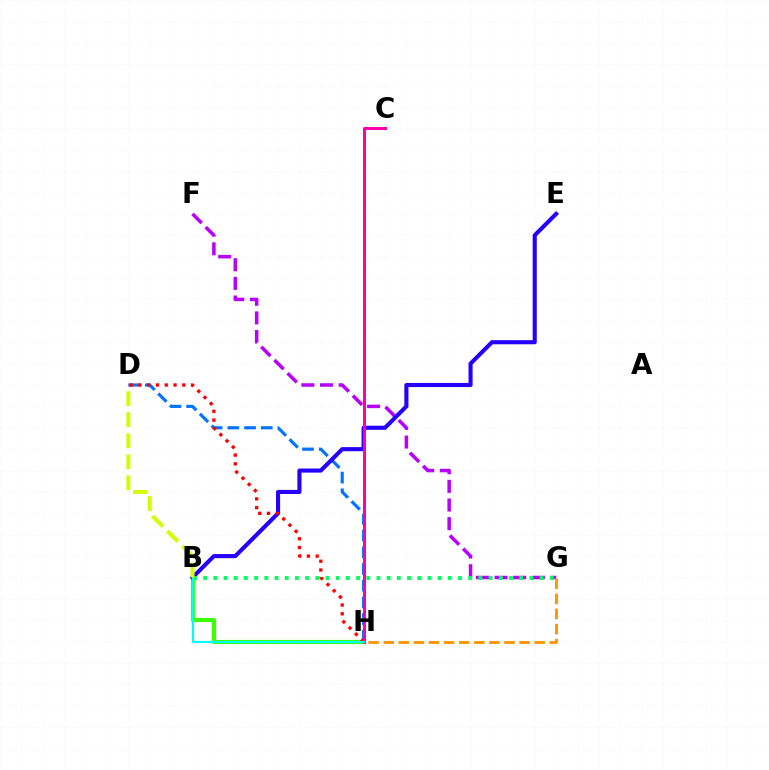{('D', 'H'): [{'color': '#0074ff', 'line_style': 'dashed', 'thickness': 2.27}, {'color': '#ff0000', 'line_style': 'dotted', 'thickness': 2.38}], ('F', 'G'): [{'color': '#b900ff', 'line_style': 'dashed', 'thickness': 2.53}], ('B', 'H'): [{'color': '#3dff00', 'line_style': 'solid', 'thickness': 2.98}, {'color': '#00fff6', 'line_style': 'solid', 'thickness': 1.56}], ('G', 'H'): [{'color': '#ff9400', 'line_style': 'dashed', 'thickness': 2.05}], ('B', 'E'): [{'color': '#2500ff', 'line_style': 'solid', 'thickness': 2.95}], ('C', 'H'): [{'color': '#ff00ac', 'line_style': 'solid', 'thickness': 2.16}], ('B', 'G'): [{'color': '#00ff5c', 'line_style': 'dotted', 'thickness': 2.77}], ('B', 'D'): [{'color': '#d1ff00', 'line_style': 'dashed', 'thickness': 2.86}]}